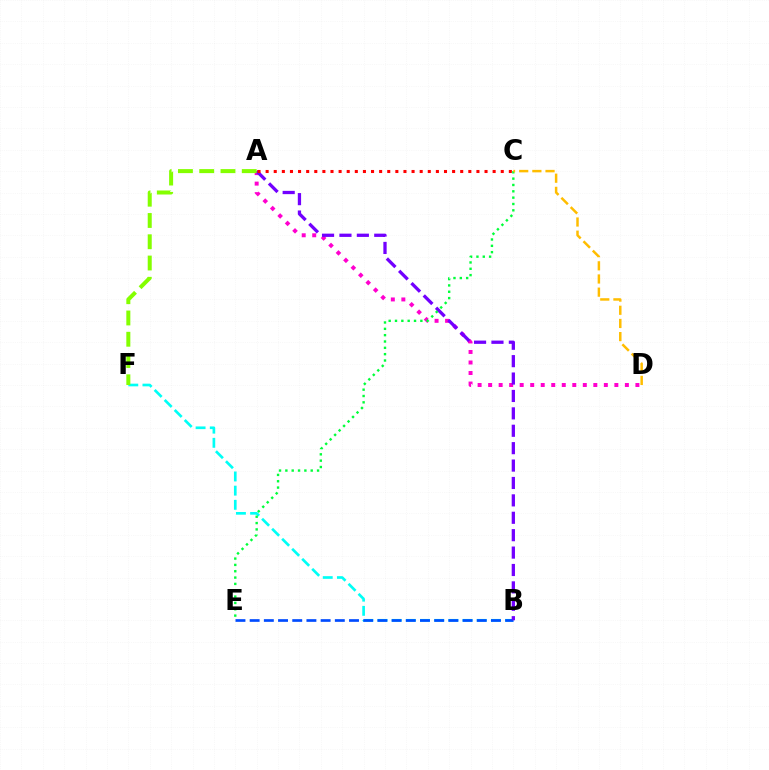{('B', 'F'): [{'color': '#00fff6', 'line_style': 'dashed', 'thickness': 1.93}], ('B', 'E'): [{'color': '#004bff', 'line_style': 'dashed', 'thickness': 1.93}], ('A', 'D'): [{'color': '#ff00cf', 'line_style': 'dotted', 'thickness': 2.86}], ('A', 'B'): [{'color': '#7200ff', 'line_style': 'dashed', 'thickness': 2.36}], ('C', 'E'): [{'color': '#00ff39', 'line_style': 'dotted', 'thickness': 1.72}], ('C', 'D'): [{'color': '#ffbd00', 'line_style': 'dashed', 'thickness': 1.79}], ('A', 'C'): [{'color': '#ff0000', 'line_style': 'dotted', 'thickness': 2.2}], ('A', 'F'): [{'color': '#84ff00', 'line_style': 'dashed', 'thickness': 2.89}]}